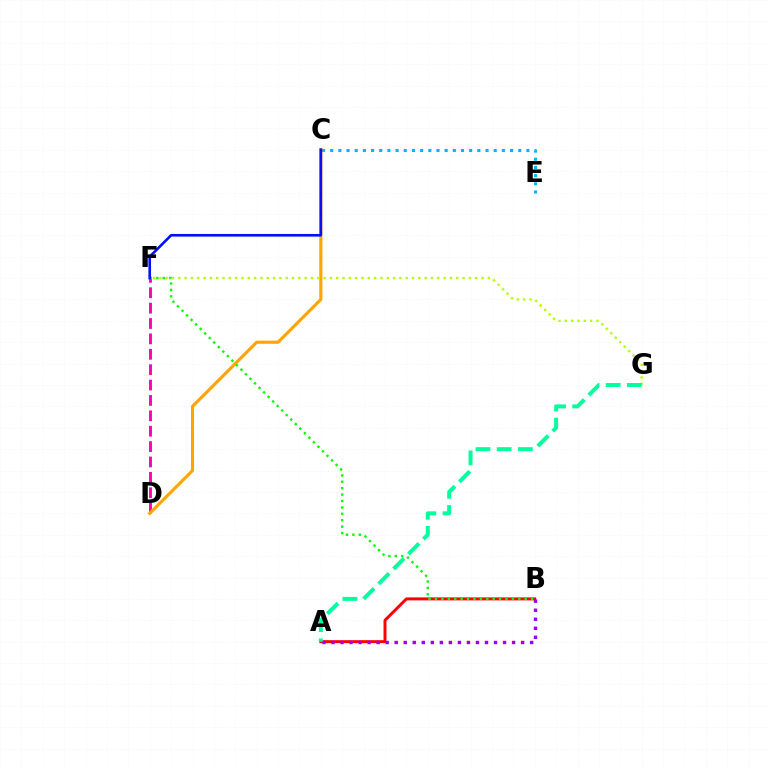{('D', 'F'): [{'color': '#ff00bd', 'line_style': 'dashed', 'thickness': 2.09}], ('C', 'E'): [{'color': '#00b5ff', 'line_style': 'dotted', 'thickness': 2.22}], ('C', 'D'): [{'color': '#ffa500', 'line_style': 'solid', 'thickness': 2.25}], ('A', 'B'): [{'color': '#ff0000', 'line_style': 'solid', 'thickness': 2.13}, {'color': '#9b00ff', 'line_style': 'dotted', 'thickness': 2.45}], ('B', 'F'): [{'color': '#08ff00', 'line_style': 'dotted', 'thickness': 1.74}], ('C', 'F'): [{'color': '#0010ff', 'line_style': 'solid', 'thickness': 1.9}], ('F', 'G'): [{'color': '#b3ff00', 'line_style': 'dotted', 'thickness': 1.72}], ('A', 'G'): [{'color': '#00ff9d', 'line_style': 'dashed', 'thickness': 2.87}]}